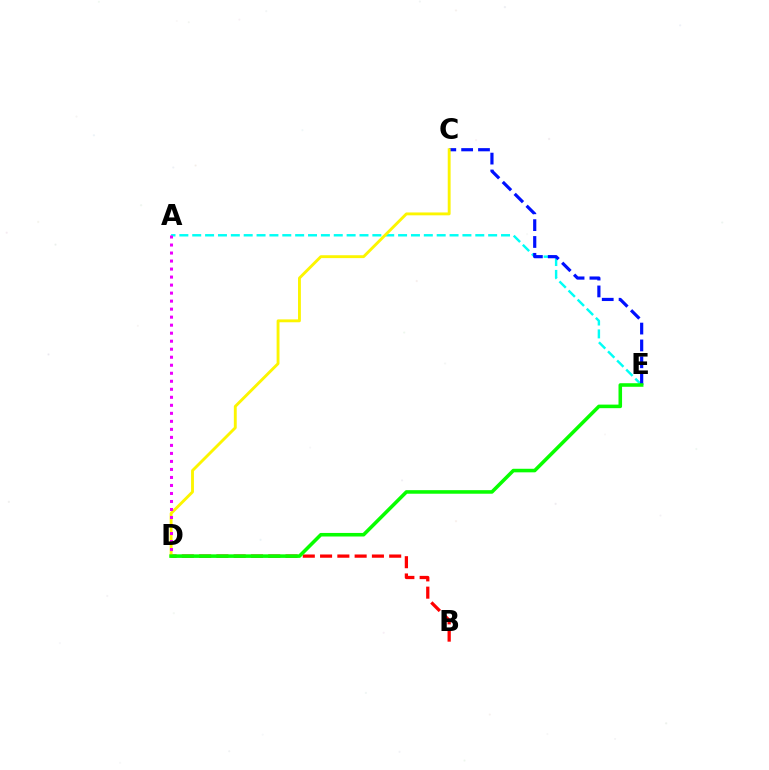{('A', 'E'): [{'color': '#00fff6', 'line_style': 'dashed', 'thickness': 1.75}], ('C', 'E'): [{'color': '#0010ff', 'line_style': 'dashed', 'thickness': 2.29}], ('B', 'D'): [{'color': '#ff0000', 'line_style': 'dashed', 'thickness': 2.35}], ('C', 'D'): [{'color': '#fcf500', 'line_style': 'solid', 'thickness': 2.07}], ('A', 'D'): [{'color': '#ee00ff', 'line_style': 'dotted', 'thickness': 2.18}], ('D', 'E'): [{'color': '#08ff00', 'line_style': 'solid', 'thickness': 2.56}]}